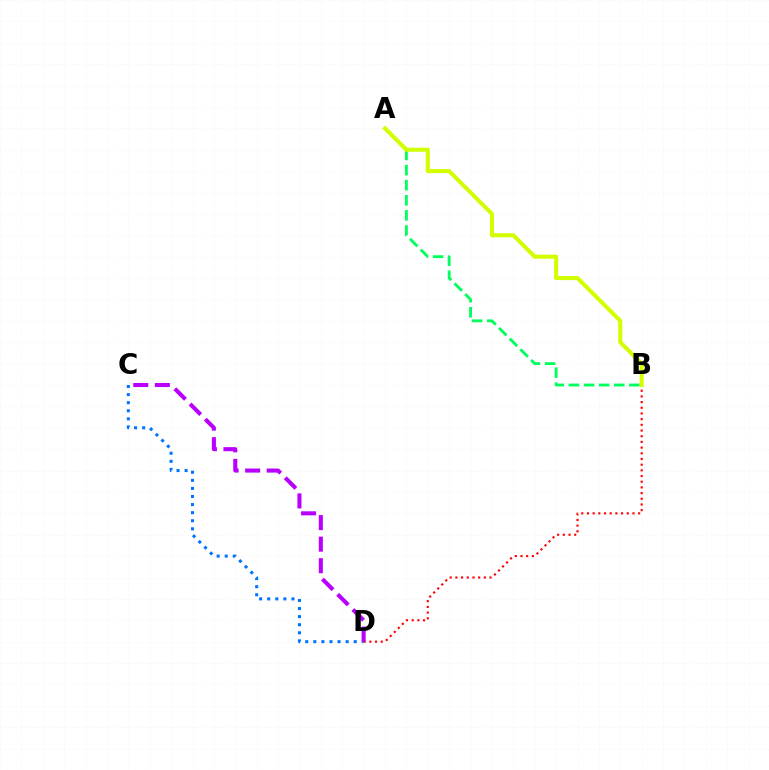{('A', 'B'): [{'color': '#00ff5c', 'line_style': 'dashed', 'thickness': 2.05}, {'color': '#d1ff00', 'line_style': 'solid', 'thickness': 2.92}], ('C', 'D'): [{'color': '#0074ff', 'line_style': 'dotted', 'thickness': 2.2}, {'color': '#b900ff', 'line_style': 'dashed', 'thickness': 2.93}], ('B', 'D'): [{'color': '#ff0000', 'line_style': 'dotted', 'thickness': 1.55}]}